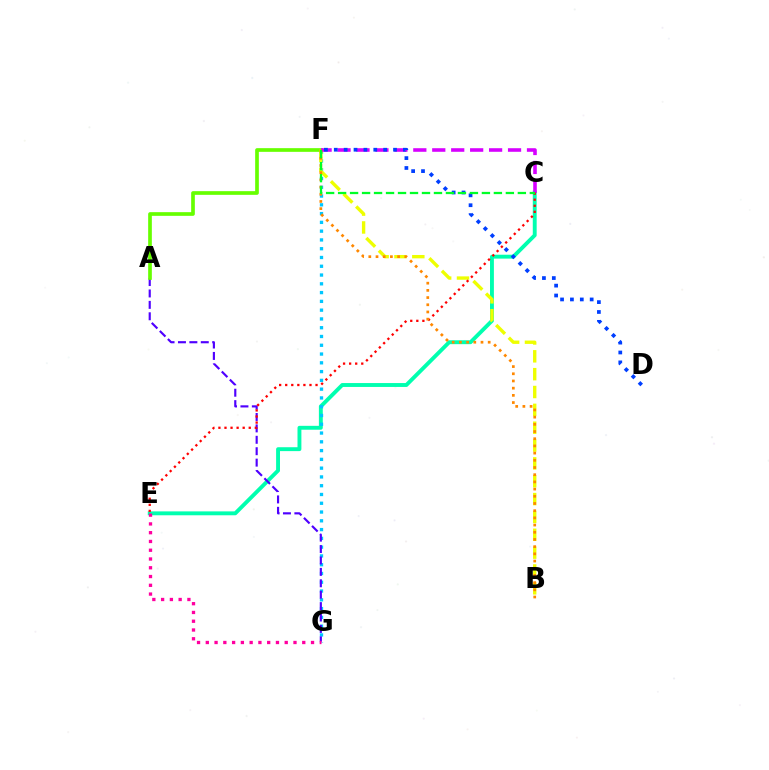{('C', 'E'): [{'color': '#00ffaf', 'line_style': 'solid', 'thickness': 2.8}, {'color': '#ff0000', 'line_style': 'dotted', 'thickness': 1.65}], ('F', 'G'): [{'color': '#00c7ff', 'line_style': 'dotted', 'thickness': 2.38}], ('A', 'G'): [{'color': '#4f00ff', 'line_style': 'dashed', 'thickness': 1.55}], ('A', 'F'): [{'color': '#66ff00', 'line_style': 'solid', 'thickness': 2.65}], ('B', 'F'): [{'color': '#eeff00', 'line_style': 'dashed', 'thickness': 2.42}, {'color': '#ff8800', 'line_style': 'dotted', 'thickness': 1.95}], ('C', 'F'): [{'color': '#d600ff', 'line_style': 'dashed', 'thickness': 2.57}, {'color': '#00ff27', 'line_style': 'dashed', 'thickness': 1.63}], ('D', 'F'): [{'color': '#003fff', 'line_style': 'dotted', 'thickness': 2.68}], ('E', 'G'): [{'color': '#ff00a0', 'line_style': 'dotted', 'thickness': 2.38}]}